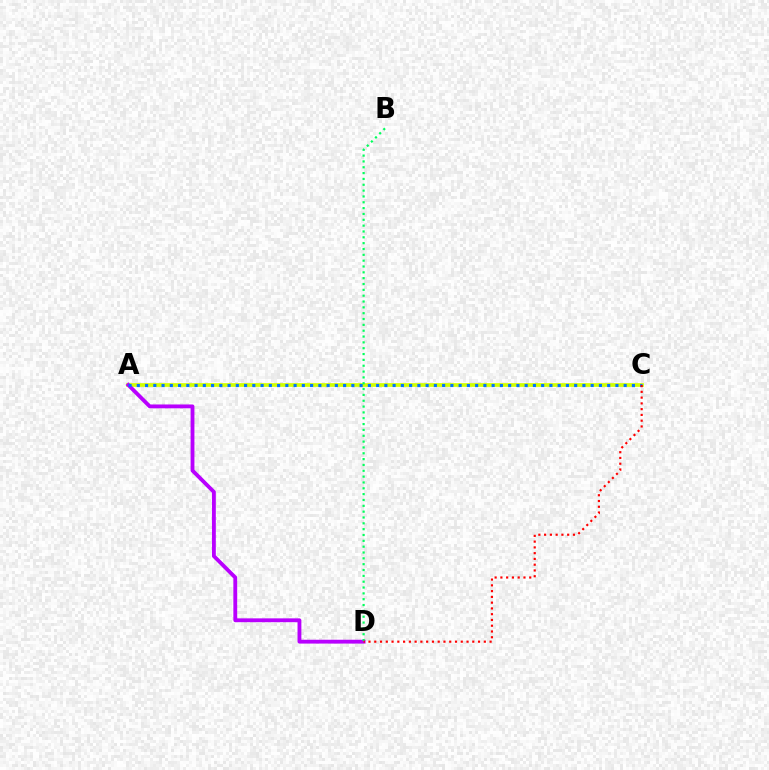{('A', 'C'): [{'color': '#d1ff00', 'line_style': 'solid', 'thickness': 2.67}, {'color': '#0074ff', 'line_style': 'dotted', 'thickness': 2.24}], ('A', 'D'): [{'color': '#b900ff', 'line_style': 'solid', 'thickness': 2.77}], ('B', 'D'): [{'color': '#00ff5c', 'line_style': 'dotted', 'thickness': 1.59}], ('C', 'D'): [{'color': '#ff0000', 'line_style': 'dotted', 'thickness': 1.57}]}